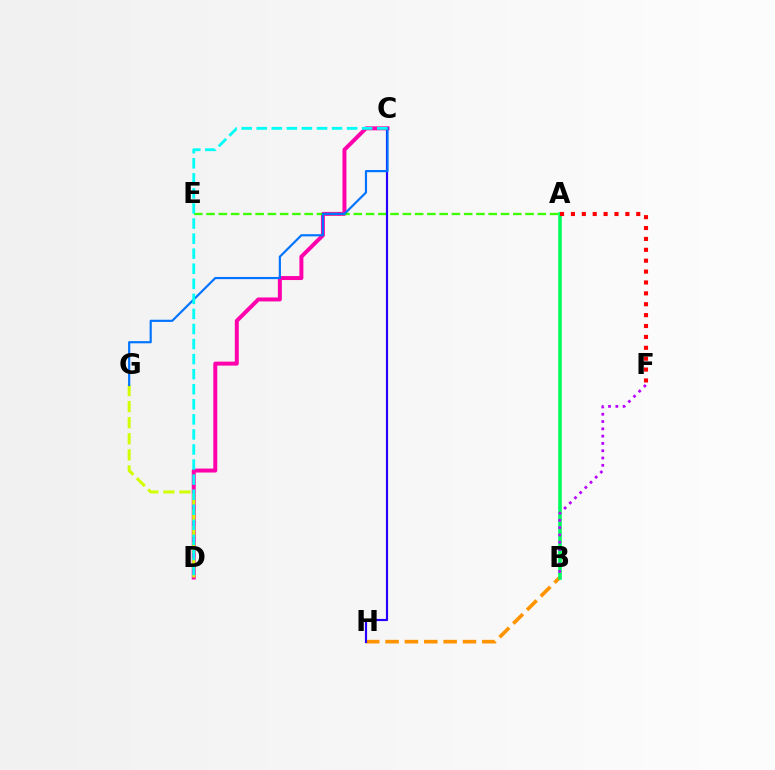{('C', 'D'): [{'color': '#ff00ac', 'line_style': 'solid', 'thickness': 2.86}, {'color': '#00fff6', 'line_style': 'dashed', 'thickness': 2.05}], ('D', 'G'): [{'color': '#d1ff00', 'line_style': 'dashed', 'thickness': 2.18}], ('B', 'H'): [{'color': '#ff9400', 'line_style': 'dashed', 'thickness': 2.63}], ('A', 'E'): [{'color': '#3dff00', 'line_style': 'dashed', 'thickness': 1.67}], ('C', 'H'): [{'color': '#2500ff', 'line_style': 'solid', 'thickness': 1.56}], ('A', 'B'): [{'color': '#00ff5c', 'line_style': 'solid', 'thickness': 2.6}], ('C', 'G'): [{'color': '#0074ff', 'line_style': 'solid', 'thickness': 1.57}], ('A', 'F'): [{'color': '#ff0000', 'line_style': 'dotted', 'thickness': 2.96}], ('B', 'F'): [{'color': '#b900ff', 'line_style': 'dotted', 'thickness': 1.98}]}